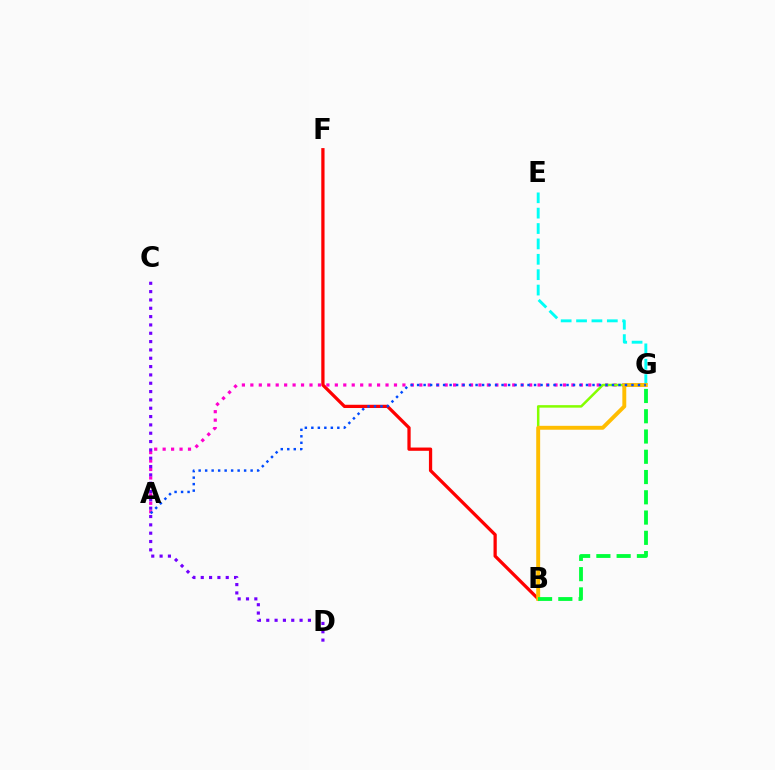{('B', 'F'): [{'color': '#ff0000', 'line_style': 'solid', 'thickness': 2.35}], ('E', 'G'): [{'color': '#00fff6', 'line_style': 'dashed', 'thickness': 2.09}], ('A', 'G'): [{'color': '#ff00cf', 'line_style': 'dotted', 'thickness': 2.3}, {'color': '#004bff', 'line_style': 'dotted', 'thickness': 1.76}], ('C', 'D'): [{'color': '#7200ff', 'line_style': 'dotted', 'thickness': 2.26}], ('B', 'G'): [{'color': '#84ff00', 'line_style': 'solid', 'thickness': 1.81}, {'color': '#ffbd00', 'line_style': 'solid', 'thickness': 2.81}, {'color': '#00ff39', 'line_style': 'dashed', 'thickness': 2.75}]}